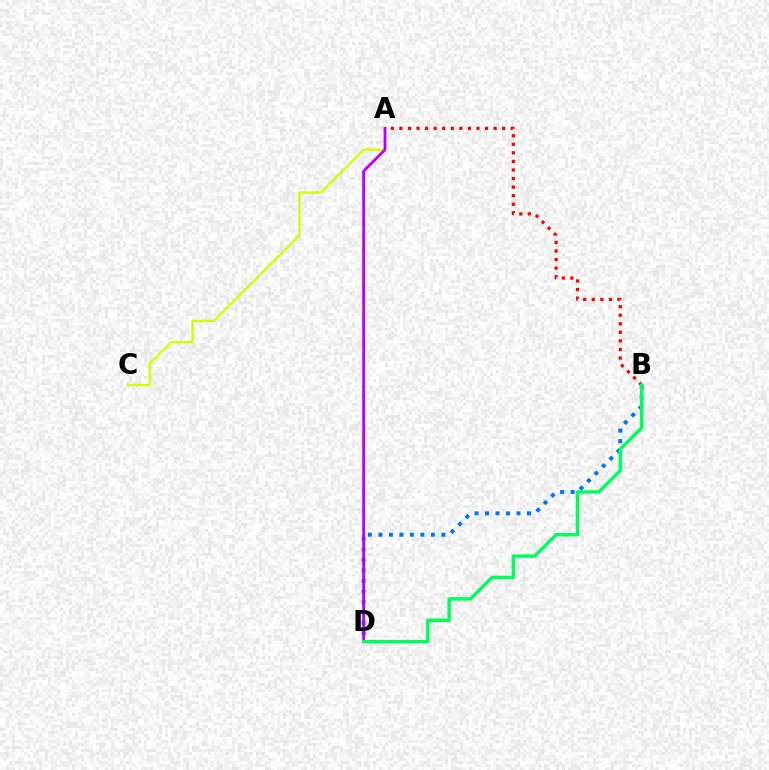{('B', 'D'): [{'color': '#0074ff', 'line_style': 'dotted', 'thickness': 2.85}, {'color': '#00ff5c', 'line_style': 'solid', 'thickness': 2.48}], ('A', 'C'): [{'color': '#d1ff00', 'line_style': 'solid', 'thickness': 1.66}], ('A', 'B'): [{'color': '#ff0000', 'line_style': 'dotted', 'thickness': 2.33}], ('A', 'D'): [{'color': '#b900ff', 'line_style': 'solid', 'thickness': 1.99}]}